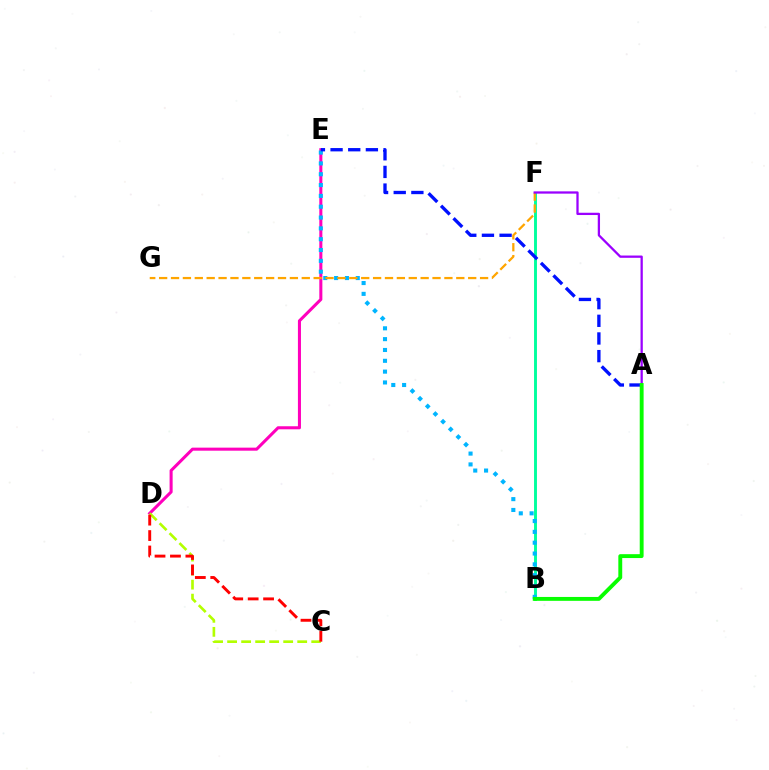{('B', 'F'): [{'color': '#00ff9d', 'line_style': 'solid', 'thickness': 2.1}], ('D', 'E'): [{'color': '#ff00bd', 'line_style': 'solid', 'thickness': 2.2}], ('B', 'E'): [{'color': '#00b5ff', 'line_style': 'dotted', 'thickness': 2.94}], ('F', 'G'): [{'color': '#ffa500', 'line_style': 'dashed', 'thickness': 1.61}], ('A', 'E'): [{'color': '#0010ff', 'line_style': 'dashed', 'thickness': 2.4}], ('A', 'F'): [{'color': '#9b00ff', 'line_style': 'solid', 'thickness': 1.64}], ('C', 'D'): [{'color': '#b3ff00', 'line_style': 'dashed', 'thickness': 1.9}, {'color': '#ff0000', 'line_style': 'dashed', 'thickness': 2.1}], ('A', 'B'): [{'color': '#08ff00', 'line_style': 'solid', 'thickness': 2.79}]}